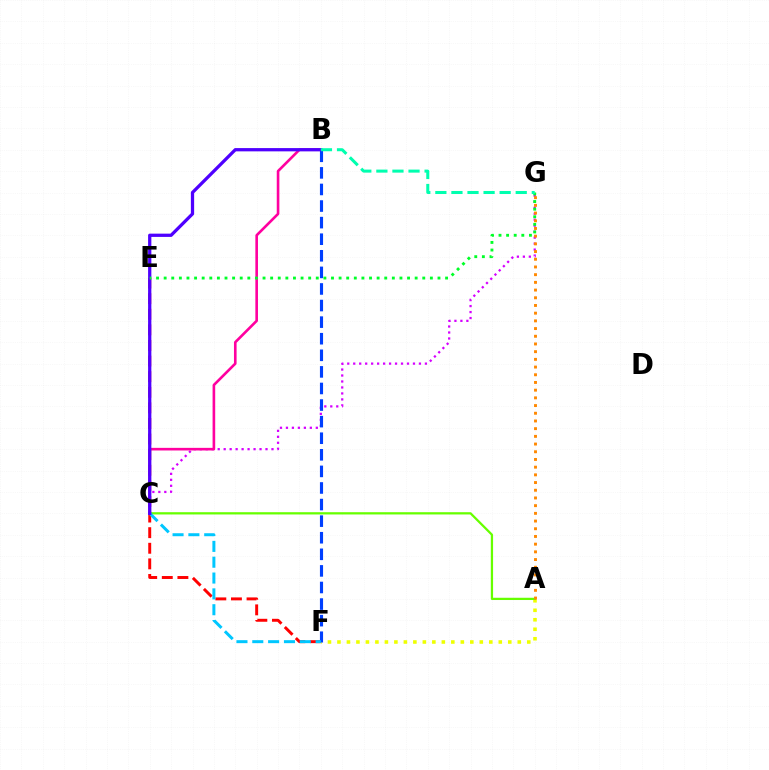{('C', 'G'): [{'color': '#d600ff', 'line_style': 'dotted', 'thickness': 1.62}], ('A', 'F'): [{'color': '#eeff00', 'line_style': 'dotted', 'thickness': 2.58}], ('E', 'F'): [{'color': '#ff0000', 'line_style': 'dashed', 'thickness': 2.12}], ('A', 'C'): [{'color': '#66ff00', 'line_style': 'solid', 'thickness': 1.62}], ('B', 'C'): [{'color': '#ff00a0', 'line_style': 'solid', 'thickness': 1.89}, {'color': '#4f00ff', 'line_style': 'solid', 'thickness': 2.35}], ('B', 'F'): [{'color': '#003fff', 'line_style': 'dashed', 'thickness': 2.25}], ('C', 'F'): [{'color': '#00c7ff', 'line_style': 'dashed', 'thickness': 2.15}], ('A', 'G'): [{'color': '#ff8800', 'line_style': 'dotted', 'thickness': 2.09}], ('E', 'G'): [{'color': '#00ff27', 'line_style': 'dotted', 'thickness': 2.07}], ('B', 'G'): [{'color': '#00ffaf', 'line_style': 'dashed', 'thickness': 2.18}]}